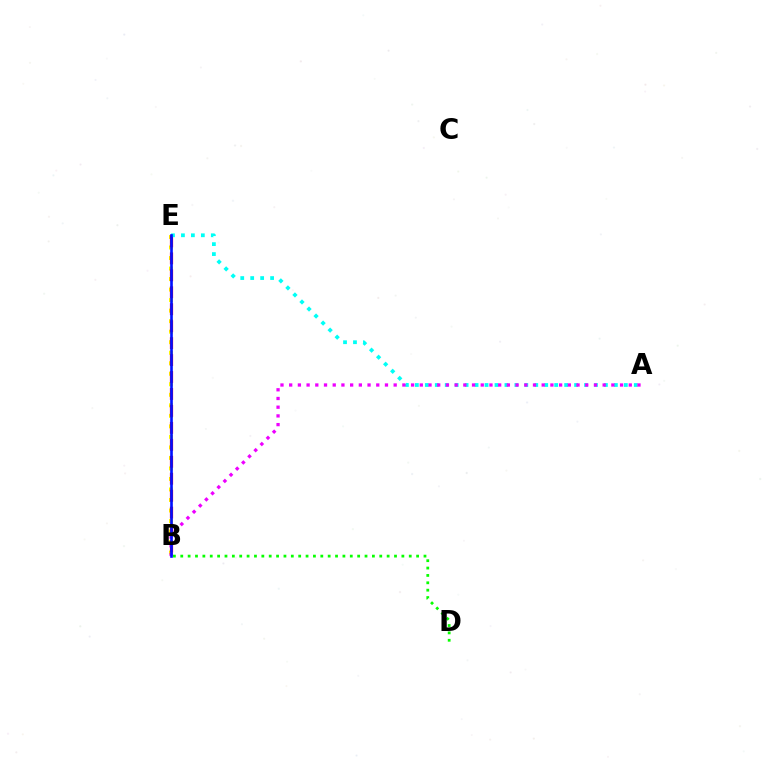{('B', 'E'): [{'color': '#fcf500', 'line_style': 'dotted', 'thickness': 2.86}, {'color': '#ff0000', 'line_style': 'dashed', 'thickness': 2.3}, {'color': '#0010ff', 'line_style': 'solid', 'thickness': 1.9}], ('A', 'E'): [{'color': '#00fff6', 'line_style': 'dotted', 'thickness': 2.7}], ('A', 'B'): [{'color': '#ee00ff', 'line_style': 'dotted', 'thickness': 2.37}], ('B', 'D'): [{'color': '#08ff00', 'line_style': 'dotted', 'thickness': 2.0}]}